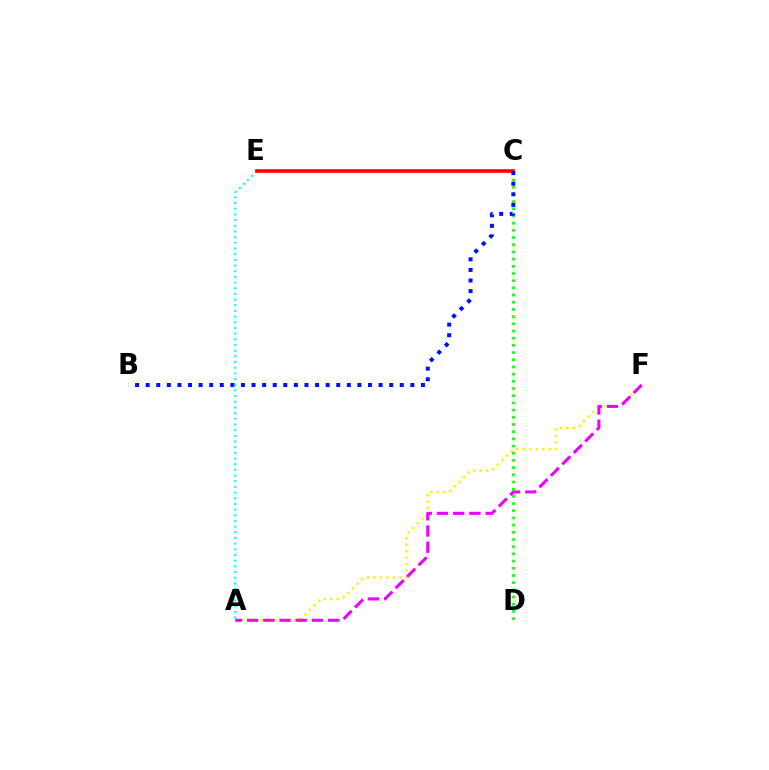{('A', 'F'): [{'color': '#fcf500', 'line_style': 'dotted', 'thickness': 1.76}, {'color': '#ee00ff', 'line_style': 'dashed', 'thickness': 2.2}], ('A', 'E'): [{'color': '#00fff6', 'line_style': 'dotted', 'thickness': 1.54}], ('C', 'D'): [{'color': '#08ff00', 'line_style': 'dotted', 'thickness': 1.95}], ('C', 'E'): [{'color': '#ff0000', 'line_style': 'solid', 'thickness': 2.6}], ('B', 'C'): [{'color': '#0010ff', 'line_style': 'dotted', 'thickness': 2.88}]}